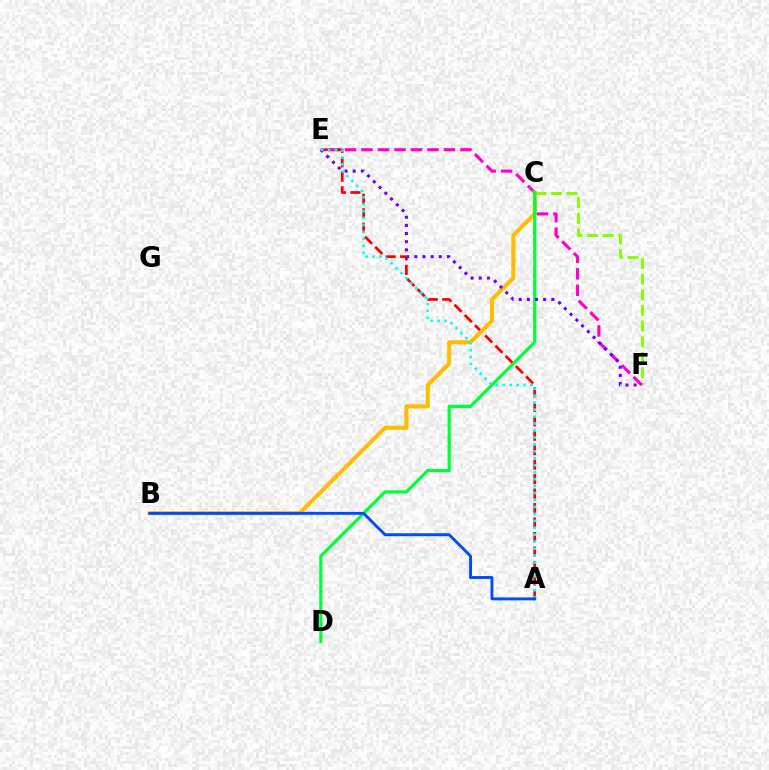{('C', 'F'): [{'color': '#84ff00', 'line_style': 'dashed', 'thickness': 2.12}], ('E', 'F'): [{'color': '#ff00cf', 'line_style': 'dashed', 'thickness': 2.24}, {'color': '#7200ff', 'line_style': 'dotted', 'thickness': 2.21}], ('A', 'E'): [{'color': '#ff0000', 'line_style': 'dashed', 'thickness': 1.97}, {'color': '#00fff6', 'line_style': 'dotted', 'thickness': 1.89}], ('B', 'C'): [{'color': '#ffbd00', 'line_style': 'solid', 'thickness': 2.91}], ('C', 'D'): [{'color': '#00ff39', 'line_style': 'solid', 'thickness': 2.29}], ('A', 'B'): [{'color': '#004bff', 'line_style': 'solid', 'thickness': 2.09}]}